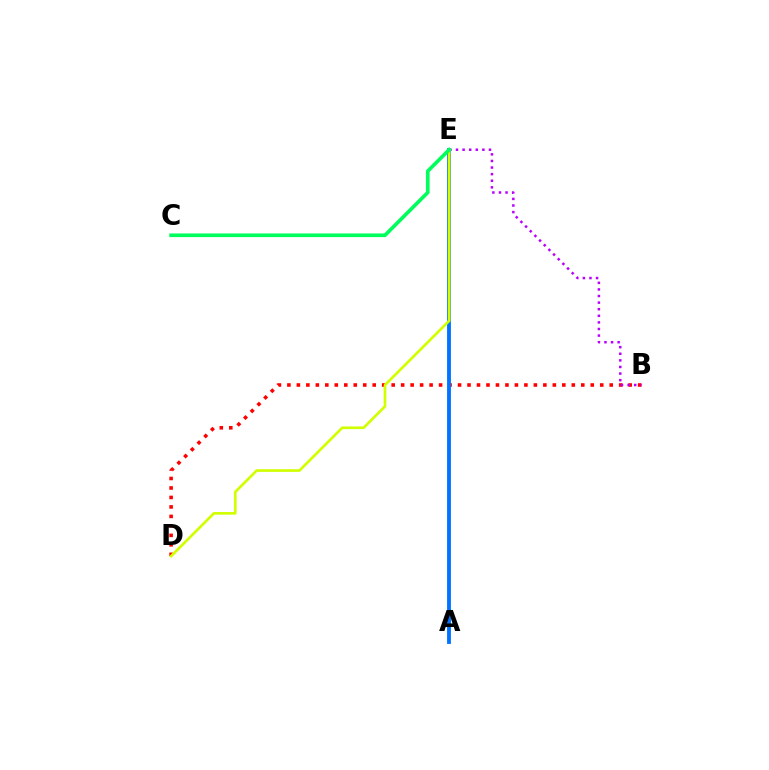{('B', 'D'): [{'color': '#ff0000', 'line_style': 'dotted', 'thickness': 2.58}], ('B', 'E'): [{'color': '#b900ff', 'line_style': 'dotted', 'thickness': 1.79}], ('A', 'E'): [{'color': '#0074ff', 'line_style': 'solid', 'thickness': 2.77}], ('D', 'E'): [{'color': '#d1ff00', 'line_style': 'solid', 'thickness': 1.93}], ('C', 'E'): [{'color': '#00ff5c', 'line_style': 'solid', 'thickness': 2.63}]}